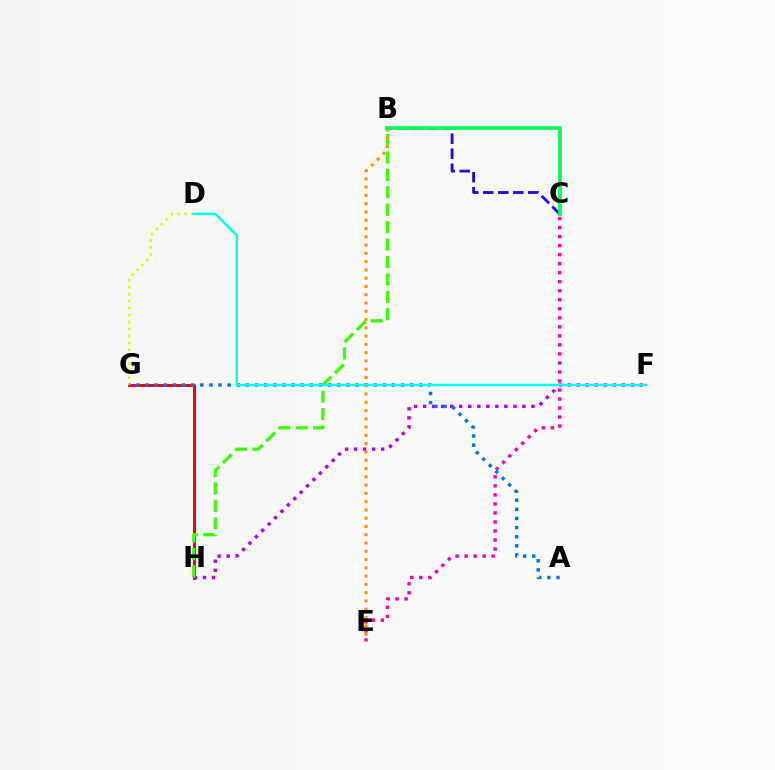{('C', 'E'): [{'color': '#ff00ac', 'line_style': 'dotted', 'thickness': 2.45}], ('G', 'H'): [{'color': '#ff0000', 'line_style': 'solid', 'thickness': 2.17}], ('D', 'G'): [{'color': '#d1ff00', 'line_style': 'dotted', 'thickness': 1.89}], ('F', 'H'): [{'color': '#b900ff', 'line_style': 'dotted', 'thickness': 2.45}], ('A', 'G'): [{'color': '#0074ff', 'line_style': 'dotted', 'thickness': 2.48}], ('B', 'H'): [{'color': '#3dff00', 'line_style': 'dashed', 'thickness': 2.37}], ('B', 'E'): [{'color': '#ff9400', 'line_style': 'dotted', 'thickness': 2.25}], ('B', 'C'): [{'color': '#2500ff', 'line_style': 'dashed', 'thickness': 2.04}, {'color': '#00ff5c', 'line_style': 'solid', 'thickness': 2.65}], ('D', 'F'): [{'color': '#00fff6', 'line_style': 'solid', 'thickness': 1.8}]}